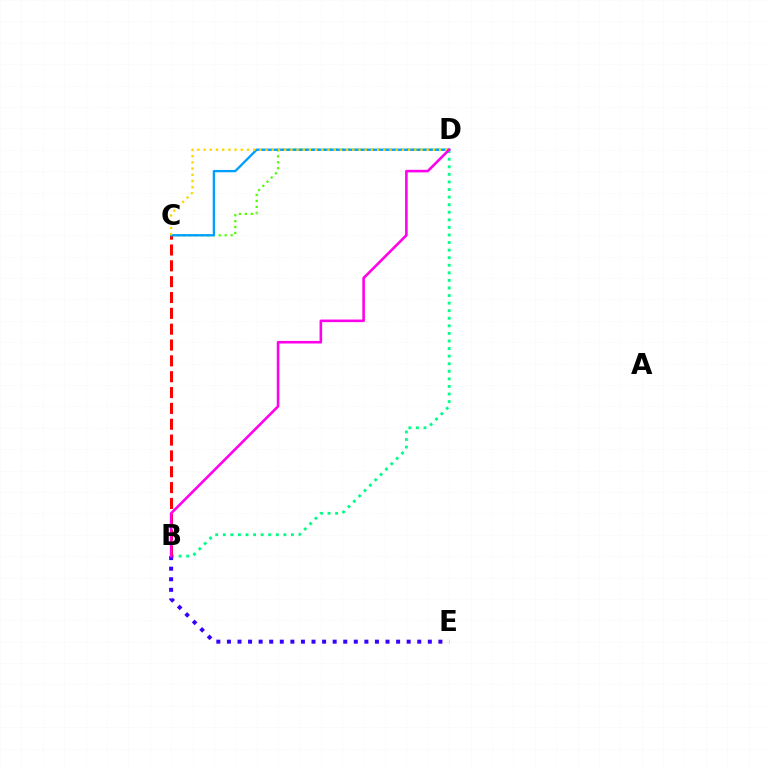{('C', 'D'): [{'color': '#4fff00', 'line_style': 'dotted', 'thickness': 1.61}, {'color': '#009eff', 'line_style': 'solid', 'thickness': 1.67}, {'color': '#ffd500', 'line_style': 'dotted', 'thickness': 1.68}], ('B', 'D'): [{'color': '#00ff86', 'line_style': 'dotted', 'thickness': 2.06}, {'color': '#ff00ed', 'line_style': 'solid', 'thickness': 1.86}], ('B', 'C'): [{'color': '#ff0000', 'line_style': 'dashed', 'thickness': 2.15}], ('B', 'E'): [{'color': '#3700ff', 'line_style': 'dotted', 'thickness': 2.87}]}